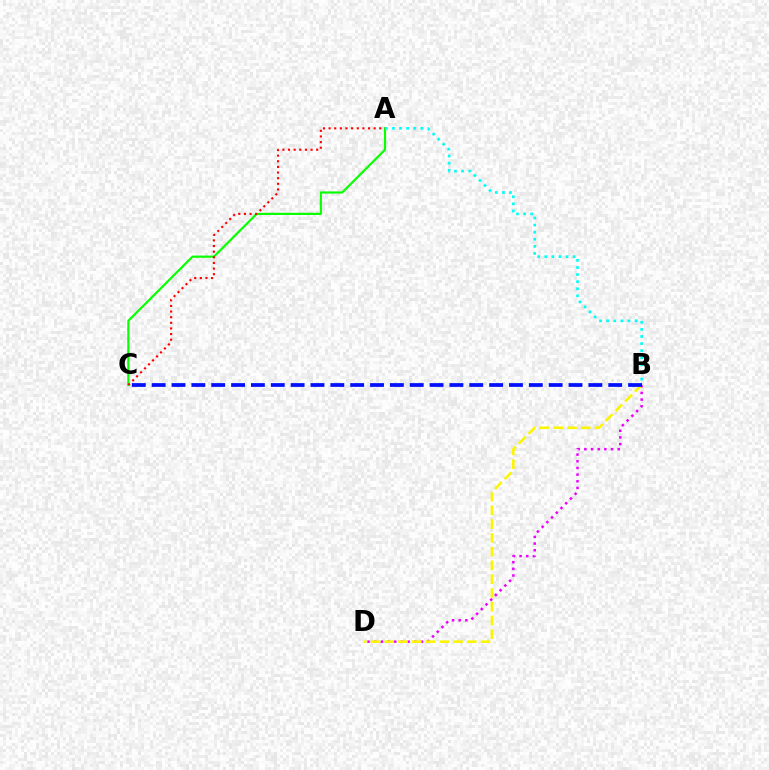{('A', 'C'): [{'color': '#08ff00', 'line_style': 'solid', 'thickness': 1.57}, {'color': '#ff0000', 'line_style': 'dotted', 'thickness': 1.53}], ('A', 'B'): [{'color': '#00fff6', 'line_style': 'dotted', 'thickness': 1.93}], ('B', 'D'): [{'color': '#ee00ff', 'line_style': 'dotted', 'thickness': 1.81}, {'color': '#fcf500', 'line_style': 'dashed', 'thickness': 1.87}], ('B', 'C'): [{'color': '#0010ff', 'line_style': 'dashed', 'thickness': 2.7}]}